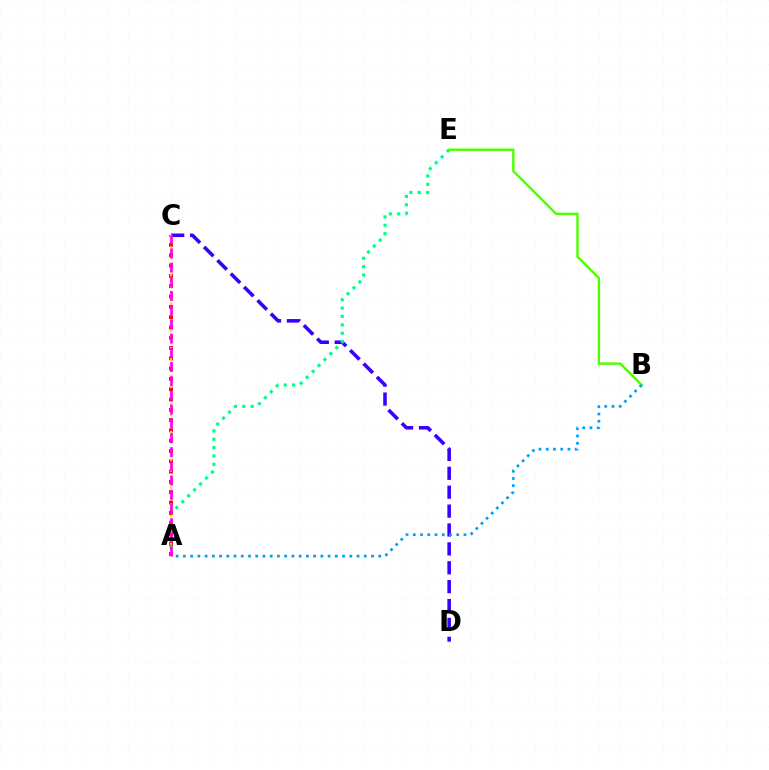{('C', 'D'): [{'color': '#3700ff', 'line_style': 'dashed', 'thickness': 2.57}], ('A', 'E'): [{'color': '#00ff86', 'line_style': 'dotted', 'thickness': 2.28}], ('A', 'C'): [{'color': '#ff0000', 'line_style': 'dotted', 'thickness': 2.8}, {'color': '#ffd500', 'line_style': 'dotted', 'thickness': 1.52}, {'color': '#ff00ed', 'line_style': 'dashed', 'thickness': 1.93}], ('B', 'E'): [{'color': '#4fff00', 'line_style': 'solid', 'thickness': 1.74}], ('A', 'B'): [{'color': '#009eff', 'line_style': 'dotted', 'thickness': 1.97}]}